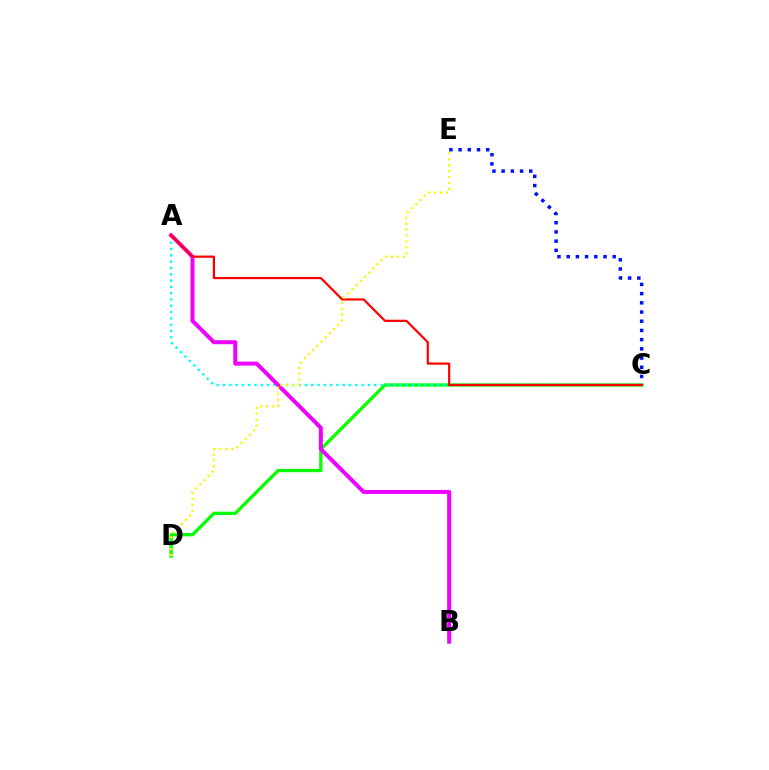{('C', 'D'): [{'color': '#08ff00', 'line_style': 'solid', 'thickness': 2.38}], ('A', 'C'): [{'color': '#00fff6', 'line_style': 'dotted', 'thickness': 1.71}, {'color': '#ff0000', 'line_style': 'solid', 'thickness': 1.59}], ('A', 'B'): [{'color': '#ee00ff', 'line_style': 'solid', 'thickness': 2.87}], ('C', 'E'): [{'color': '#0010ff', 'line_style': 'dotted', 'thickness': 2.5}], ('D', 'E'): [{'color': '#fcf500', 'line_style': 'dotted', 'thickness': 1.61}]}